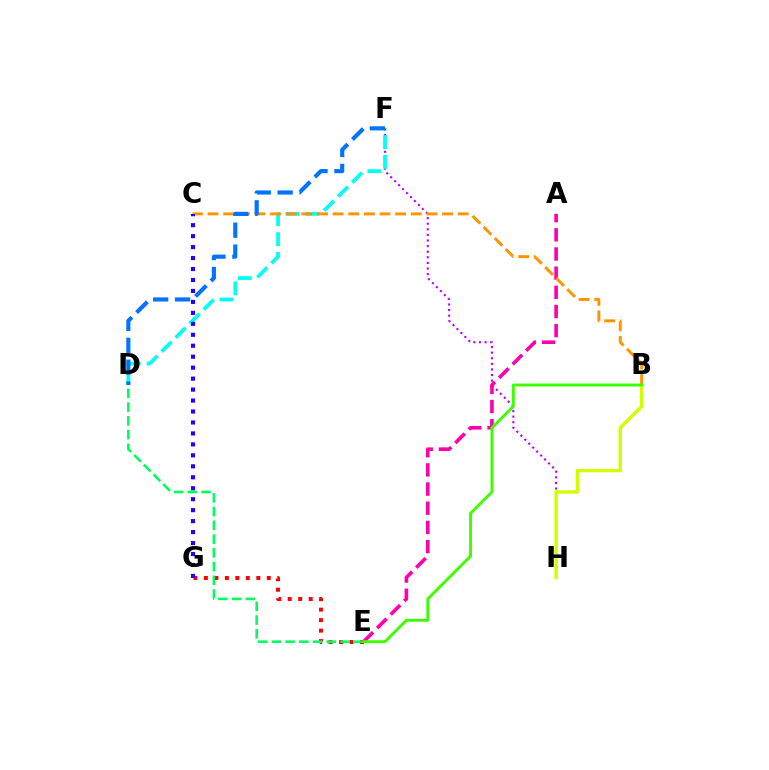{('F', 'H'): [{'color': '#b900ff', 'line_style': 'dotted', 'thickness': 1.52}], ('D', 'F'): [{'color': '#00fff6', 'line_style': 'dashed', 'thickness': 2.7}, {'color': '#0074ff', 'line_style': 'dashed', 'thickness': 2.97}], ('B', 'H'): [{'color': '#d1ff00', 'line_style': 'solid', 'thickness': 2.43}], ('E', 'G'): [{'color': '#ff0000', 'line_style': 'dotted', 'thickness': 2.85}], ('D', 'E'): [{'color': '#00ff5c', 'line_style': 'dashed', 'thickness': 1.87}], ('A', 'E'): [{'color': '#ff00ac', 'line_style': 'dashed', 'thickness': 2.6}], ('B', 'C'): [{'color': '#ff9400', 'line_style': 'dashed', 'thickness': 2.12}], ('B', 'E'): [{'color': '#3dff00', 'line_style': 'solid', 'thickness': 2.07}], ('C', 'G'): [{'color': '#2500ff', 'line_style': 'dotted', 'thickness': 2.98}]}